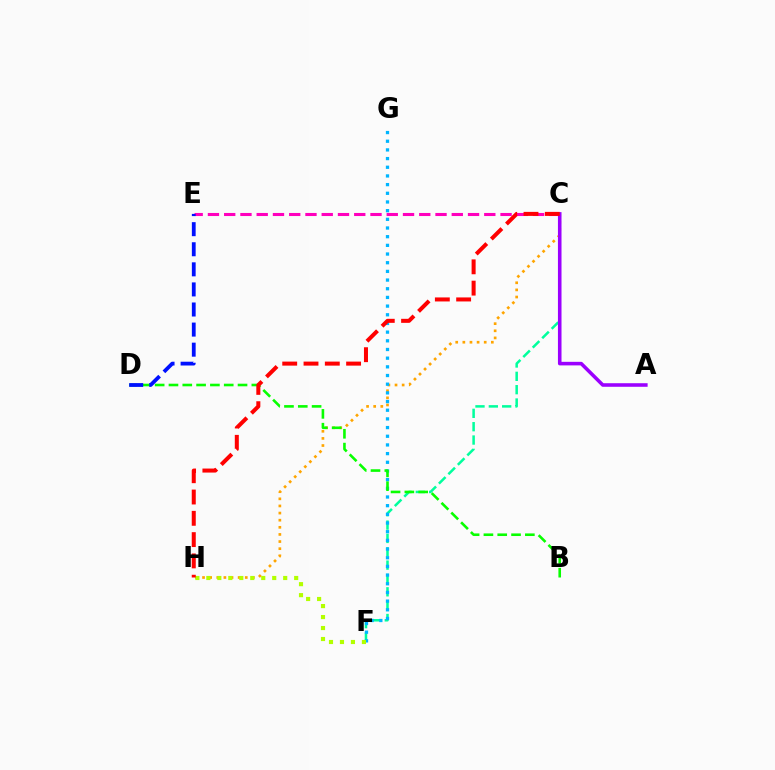{('C', 'H'): [{'color': '#ffa500', 'line_style': 'dotted', 'thickness': 1.93}, {'color': '#ff0000', 'line_style': 'dashed', 'thickness': 2.89}], ('C', 'F'): [{'color': '#00ff9d', 'line_style': 'dashed', 'thickness': 1.81}], ('F', 'G'): [{'color': '#00b5ff', 'line_style': 'dotted', 'thickness': 2.36}], ('C', 'E'): [{'color': '#ff00bd', 'line_style': 'dashed', 'thickness': 2.21}], ('B', 'D'): [{'color': '#08ff00', 'line_style': 'dashed', 'thickness': 1.88}], ('D', 'E'): [{'color': '#0010ff', 'line_style': 'dashed', 'thickness': 2.73}], ('F', 'H'): [{'color': '#b3ff00', 'line_style': 'dotted', 'thickness': 2.98}], ('A', 'C'): [{'color': '#9b00ff', 'line_style': 'solid', 'thickness': 2.57}]}